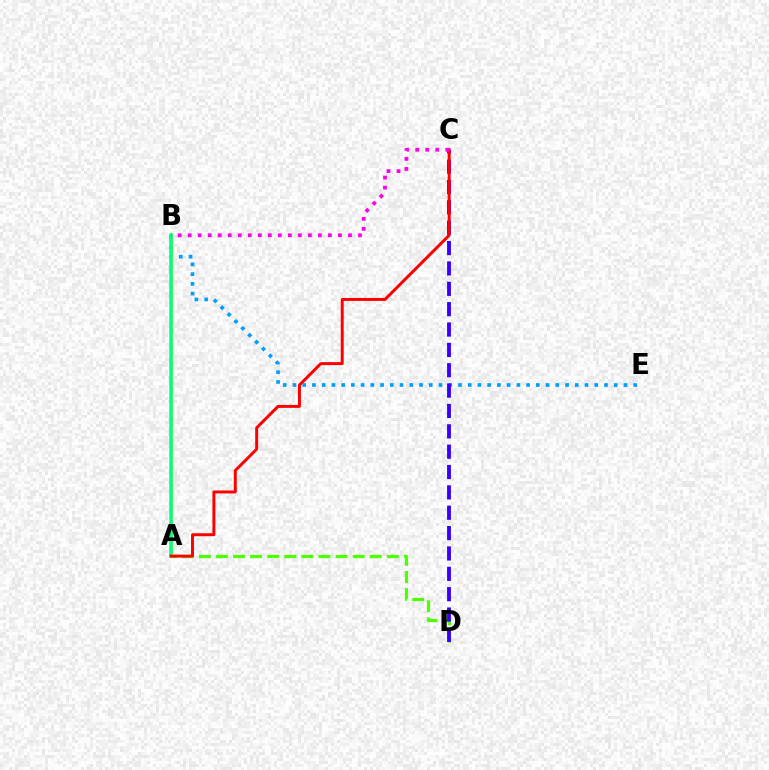{('B', 'E'): [{'color': '#009eff', 'line_style': 'dotted', 'thickness': 2.64}], ('A', 'D'): [{'color': '#4fff00', 'line_style': 'dashed', 'thickness': 2.32}], ('A', 'B'): [{'color': '#ffd500', 'line_style': 'solid', 'thickness': 1.97}, {'color': '#00ff86', 'line_style': 'solid', 'thickness': 2.53}], ('C', 'D'): [{'color': '#3700ff', 'line_style': 'dashed', 'thickness': 2.77}], ('A', 'C'): [{'color': '#ff0000', 'line_style': 'solid', 'thickness': 2.13}], ('B', 'C'): [{'color': '#ff00ed', 'line_style': 'dotted', 'thickness': 2.72}]}